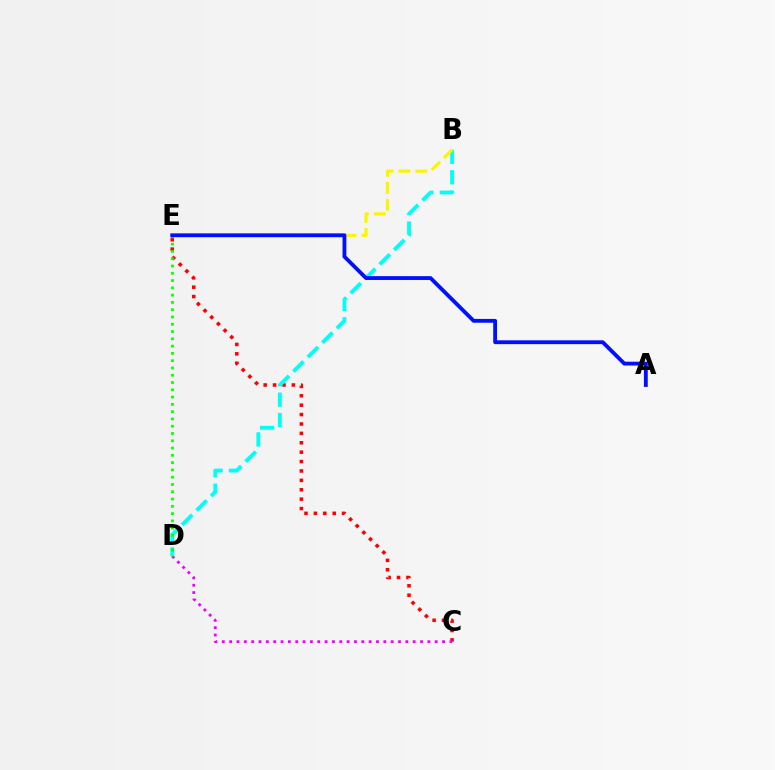{('C', 'E'): [{'color': '#ff0000', 'line_style': 'dotted', 'thickness': 2.55}], ('C', 'D'): [{'color': '#ee00ff', 'line_style': 'dotted', 'thickness': 1.99}], ('B', 'D'): [{'color': '#00fff6', 'line_style': 'dashed', 'thickness': 2.78}], ('B', 'E'): [{'color': '#fcf500', 'line_style': 'dashed', 'thickness': 2.29}], ('D', 'E'): [{'color': '#08ff00', 'line_style': 'dotted', 'thickness': 1.98}], ('A', 'E'): [{'color': '#0010ff', 'line_style': 'solid', 'thickness': 2.76}]}